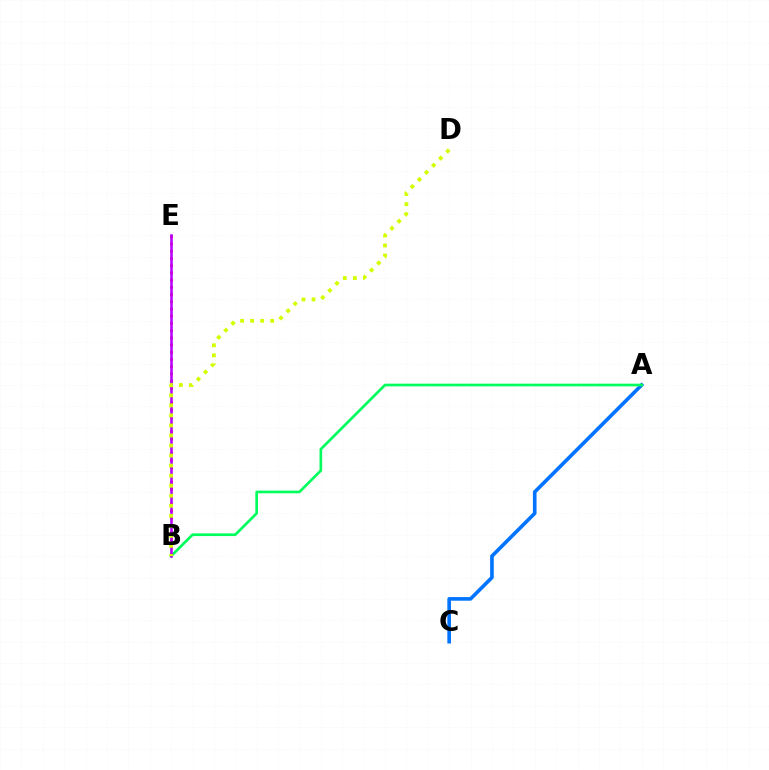{('A', 'C'): [{'color': '#0074ff', 'line_style': 'solid', 'thickness': 2.61}], ('A', 'B'): [{'color': '#00ff5c', 'line_style': 'solid', 'thickness': 1.92}], ('B', 'E'): [{'color': '#ff0000', 'line_style': 'dotted', 'thickness': 1.96}, {'color': '#b900ff', 'line_style': 'solid', 'thickness': 1.85}], ('B', 'D'): [{'color': '#d1ff00', 'line_style': 'dotted', 'thickness': 2.73}]}